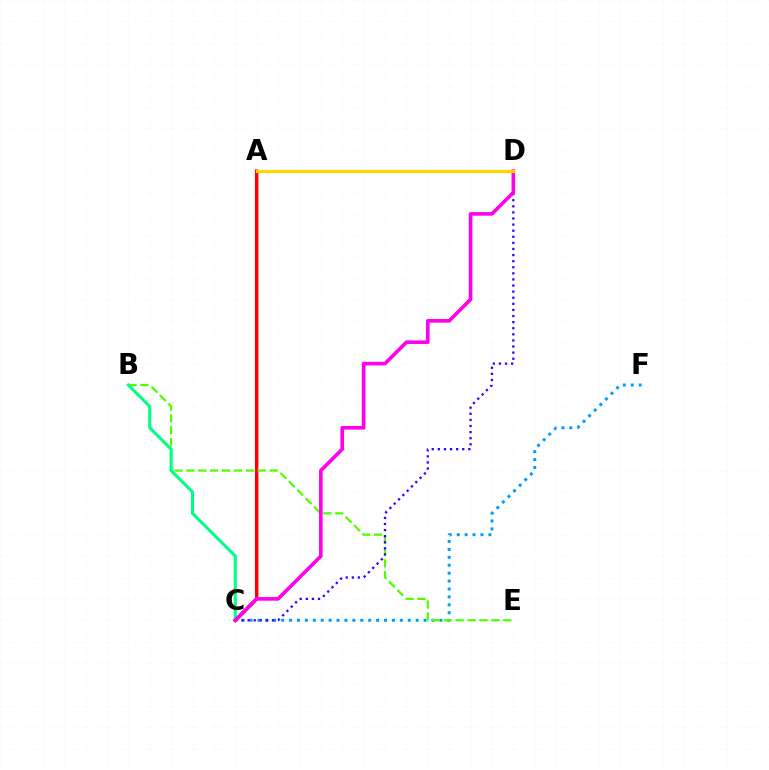{('A', 'C'): [{'color': '#ff0000', 'line_style': 'solid', 'thickness': 2.47}], ('C', 'F'): [{'color': '#009eff', 'line_style': 'dotted', 'thickness': 2.15}], ('B', 'E'): [{'color': '#4fff00', 'line_style': 'dashed', 'thickness': 1.62}], ('B', 'C'): [{'color': '#00ff86', 'line_style': 'solid', 'thickness': 2.22}], ('C', 'D'): [{'color': '#3700ff', 'line_style': 'dotted', 'thickness': 1.66}, {'color': '#ff00ed', 'line_style': 'solid', 'thickness': 2.6}], ('A', 'D'): [{'color': '#ffd500', 'line_style': 'solid', 'thickness': 2.32}]}